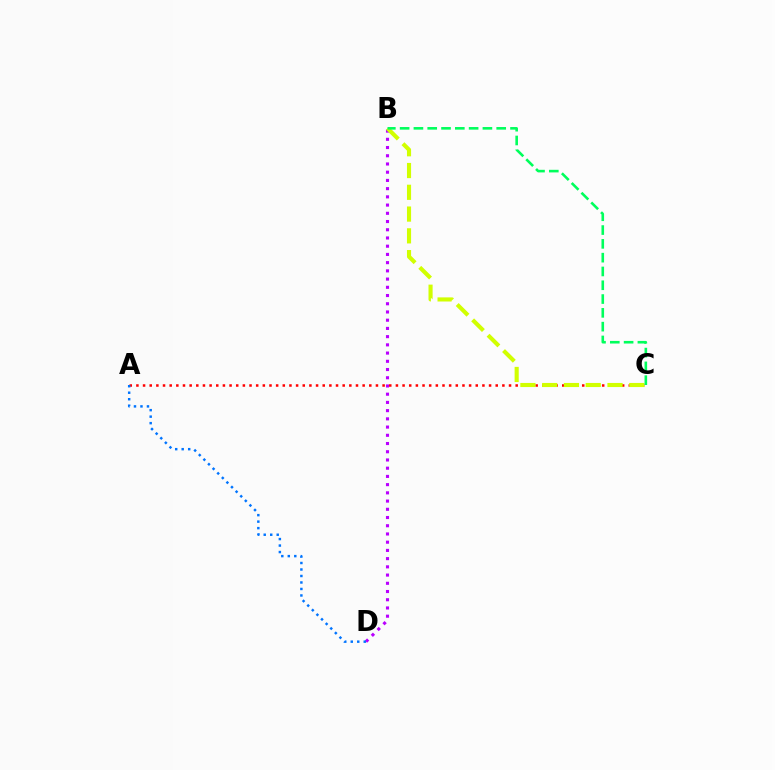{('A', 'C'): [{'color': '#ff0000', 'line_style': 'dotted', 'thickness': 1.81}], ('B', 'D'): [{'color': '#b900ff', 'line_style': 'dotted', 'thickness': 2.23}], ('A', 'D'): [{'color': '#0074ff', 'line_style': 'dotted', 'thickness': 1.76}], ('B', 'C'): [{'color': '#d1ff00', 'line_style': 'dashed', 'thickness': 2.96}, {'color': '#00ff5c', 'line_style': 'dashed', 'thickness': 1.87}]}